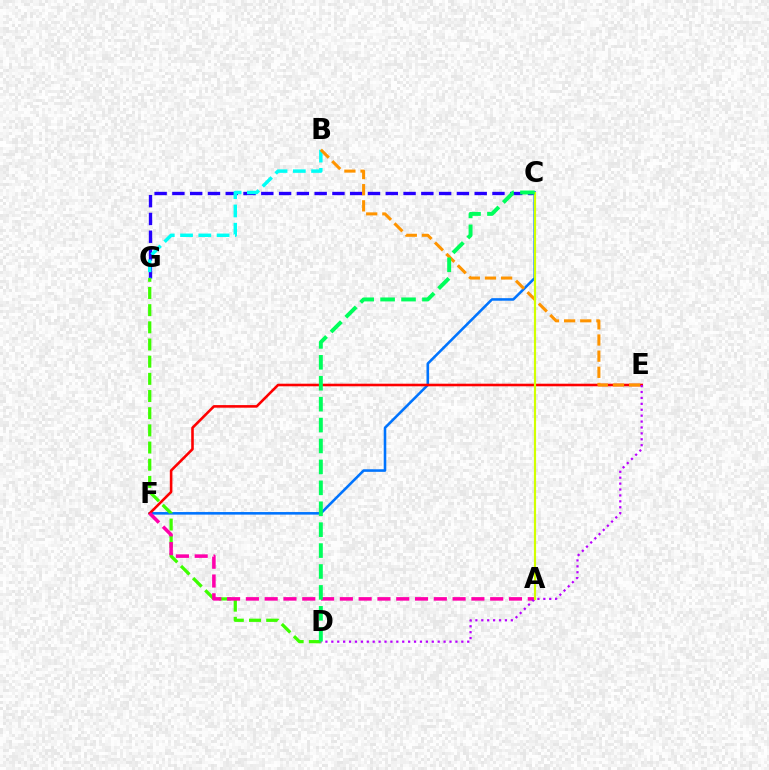{('C', 'G'): [{'color': '#2500ff', 'line_style': 'dashed', 'thickness': 2.42}], ('C', 'F'): [{'color': '#0074ff', 'line_style': 'solid', 'thickness': 1.85}], ('D', 'G'): [{'color': '#3dff00', 'line_style': 'dashed', 'thickness': 2.33}], ('E', 'F'): [{'color': '#ff0000', 'line_style': 'solid', 'thickness': 1.86}], ('B', 'G'): [{'color': '#00fff6', 'line_style': 'dashed', 'thickness': 2.48}], ('A', 'F'): [{'color': '#ff00ac', 'line_style': 'dashed', 'thickness': 2.55}], ('D', 'E'): [{'color': '#b900ff', 'line_style': 'dotted', 'thickness': 1.61}], ('B', 'E'): [{'color': '#ff9400', 'line_style': 'dashed', 'thickness': 2.19}], ('A', 'C'): [{'color': '#d1ff00', 'line_style': 'solid', 'thickness': 1.57}], ('C', 'D'): [{'color': '#00ff5c', 'line_style': 'dashed', 'thickness': 2.84}]}